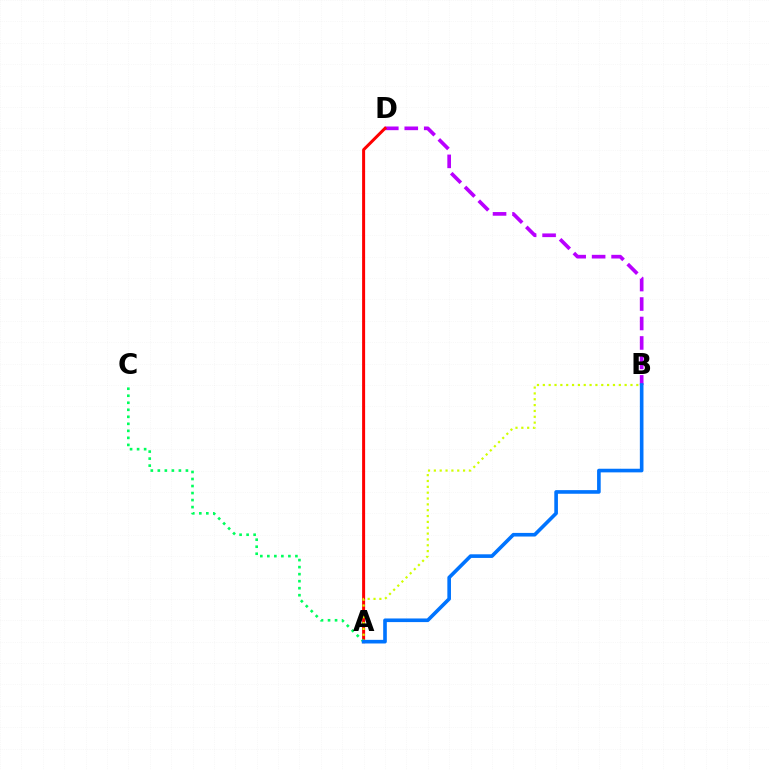{('B', 'D'): [{'color': '#b900ff', 'line_style': 'dashed', 'thickness': 2.64}], ('A', 'D'): [{'color': '#ff0000', 'line_style': 'solid', 'thickness': 2.16}], ('A', 'B'): [{'color': '#d1ff00', 'line_style': 'dotted', 'thickness': 1.59}, {'color': '#0074ff', 'line_style': 'solid', 'thickness': 2.61}], ('A', 'C'): [{'color': '#00ff5c', 'line_style': 'dotted', 'thickness': 1.91}]}